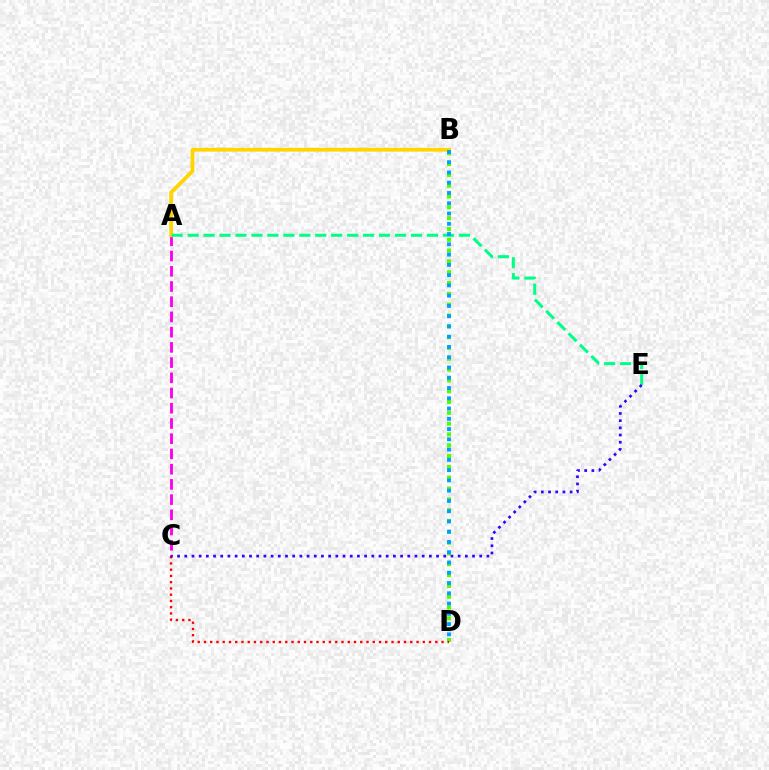{('B', 'D'): [{'color': '#4fff00', 'line_style': 'dotted', 'thickness': 2.94}, {'color': '#009eff', 'line_style': 'dotted', 'thickness': 2.79}], ('A', 'C'): [{'color': '#ff00ed', 'line_style': 'dashed', 'thickness': 2.07}], ('A', 'B'): [{'color': '#ffd500', 'line_style': 'solid', 'thickness': 2.73}], ('A', 'E'): [{'color': '#00ff86', 'line_style': 'dashed', 'thickness': 2.17}], ('C', 'D'): [{'color': '#ff0000', 'line_style': 'dotted', 'thickness': 1.7}], ('C', 'E'): [{'color': '#3700ff', 'line_style': 'dotted', 'thickness': 1.95}]}